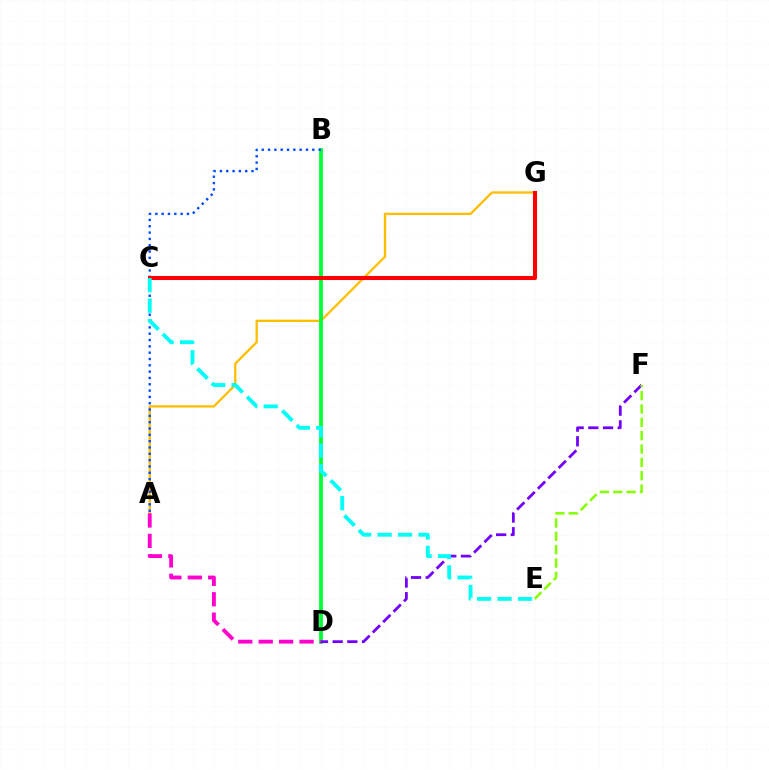{('A', 'G'): [{'color': '#ffbd00', 'line_style': 'solid', 'thickness': 1.67}], ('B', 'D'): [{'color': '#00ff39', 'line_style': 'solid', 'thickness': 2.74}], ('A', 'B'): [{'color': '#004bff', 'line_style': 'dotted', 'thickness': 1.72}], ('D', 'F'): [{'color': '#7200ff', 'line_style': 'dashed', 'thickness': 2.0}], ('C', 'G'): [{'color': '#ff0000', 'line_style': 'solid', 'thickness': 2.92}], ('E', 'F'): [{'color': '#84ff00', 'line_style': 'dashed', 'thickness': 1.81}], ('C', 'E'): [{'color': '#00fff6', 'line_style': 'dashed', 'thickness': 2.78}], ('A', 'D'): [{'color': '#ff00cf', 'line_style': 'dashed', 'thickness': 2.77}]}